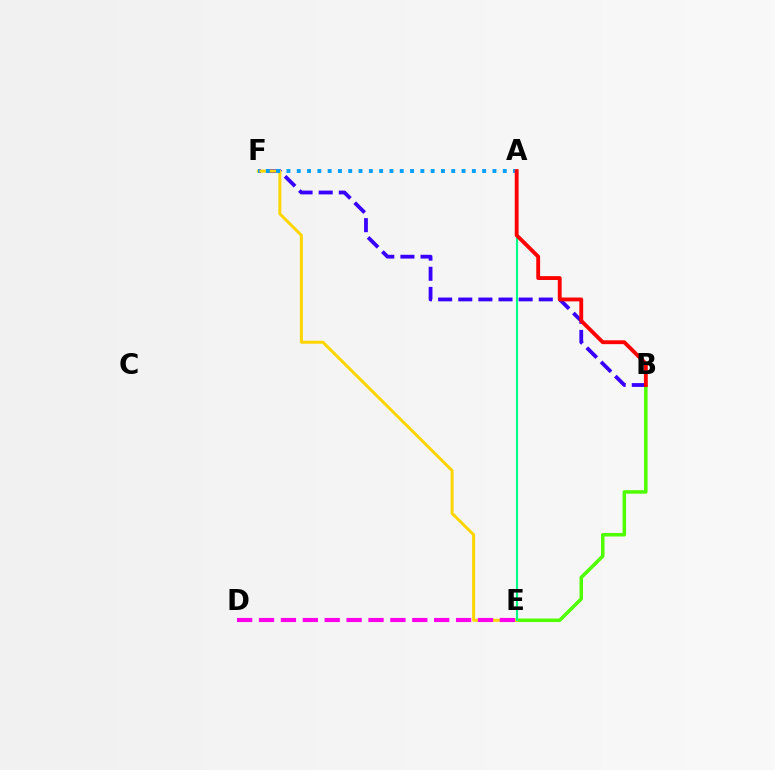{('B', 'E'): [{'color': '#4fff00', 'line_style': 'solid', 'thickness': 2.53}], ('B', 'F'): [{'color': '#3700ff', 'line_style': 'dashed', 'thickness': 2.73}], ('E', 'F'): [{'color': '#ffd500', 'line_style': 'solid', 'thickness': 2.16}], ('A', 'E'): [{'color': '#00ff86', 'line_style': 'solid', 'thickness': 1.55}], ('A', 'F'): [{'color': '#009eff', 'line_style': 'dotted', 'thickness': 2.8}], ('D', 'E'): [{'color': '#ff00ed', 'line_style': 'dashed', 'thickness': 2.97}], ('A', 'B'): [{'color': '#ff0000', 'line_style': 'solid', 'thickness': 2.78}]}